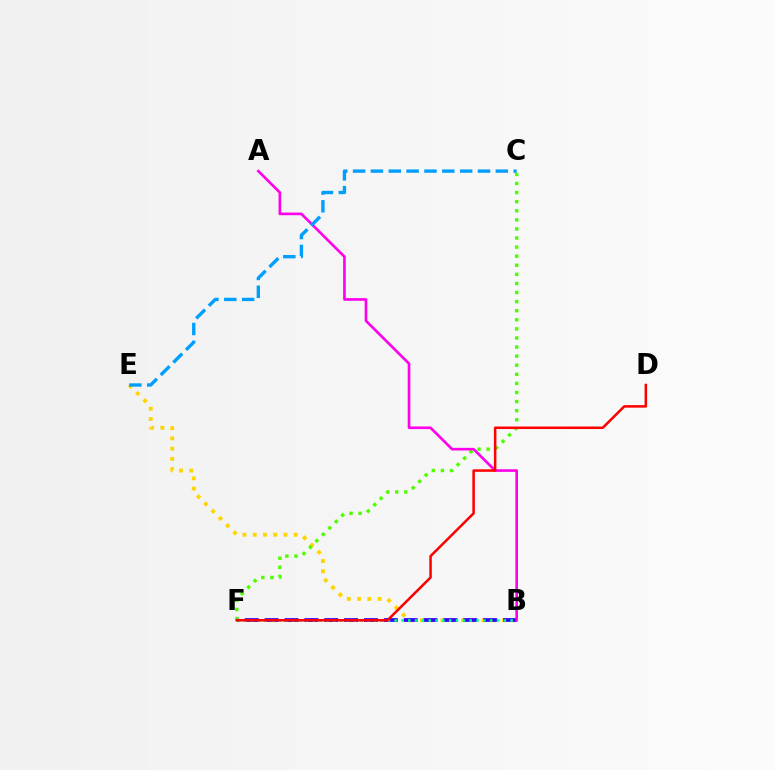{('B', 'E'): [{'color': '#ffd500', 'line_style': 'dotted', 'thickness': 2.78}], ('B', 'F'): [{'color': '#3700ff', 'line_style': 'dashed', 'thickness': 2.7}, {'color': '#00ff86', 'line_style': 'dotted', 'thickness': 1.85}], ('C', 'F'): [{'color': '#4fff00', 'line_style': 'dotted', 'thickness': 2.47}], ('A', 'B'): [{'color': '#ff00ed', 'line_style': 'solid', 'thickness': 1.9}], ('D', 'F'): [{'color': '#ff0000', 'line_style': 'solid', 'thickness': 1.81}], ('C', 'E'): [{'color': '#009eff', 'line_style': 'dashed', 'thickness': 2.42}]}